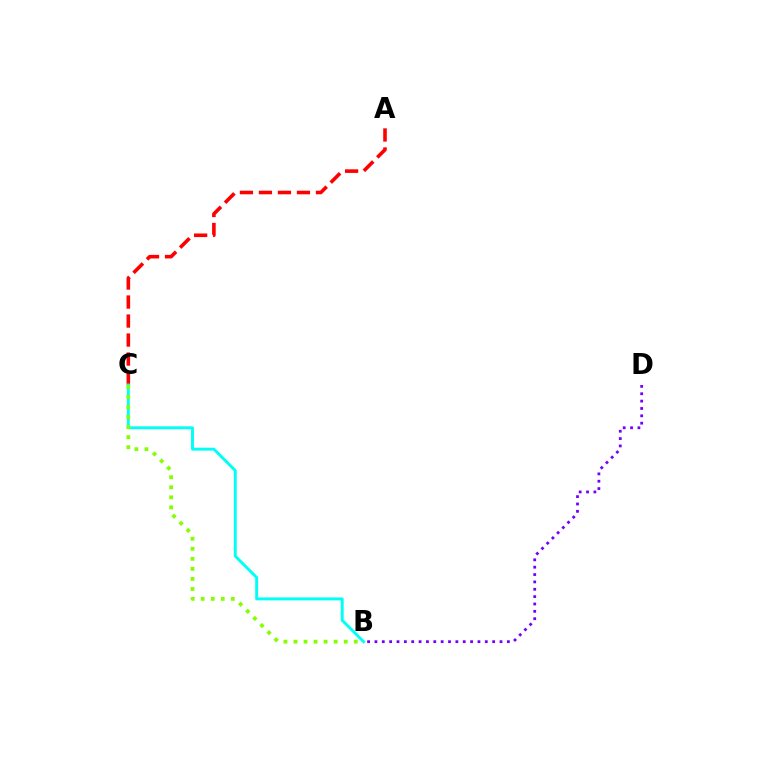{('A', 'C'): [{'color': '#ff0000', 'line_style': 'dashed', 'thickness': 2.58}], ('B', 'C'): [{'color': '#00fff6', 'line_style': 'solid', 'thickness': 2.11}, {'color': '#84ff00', 'line_style': 'dotted', 'thickness': 2.73}], ('B', 'D'): [{'color': '#7200ff', 'line_style': 'dotted', 'thickness': 2.0}]}